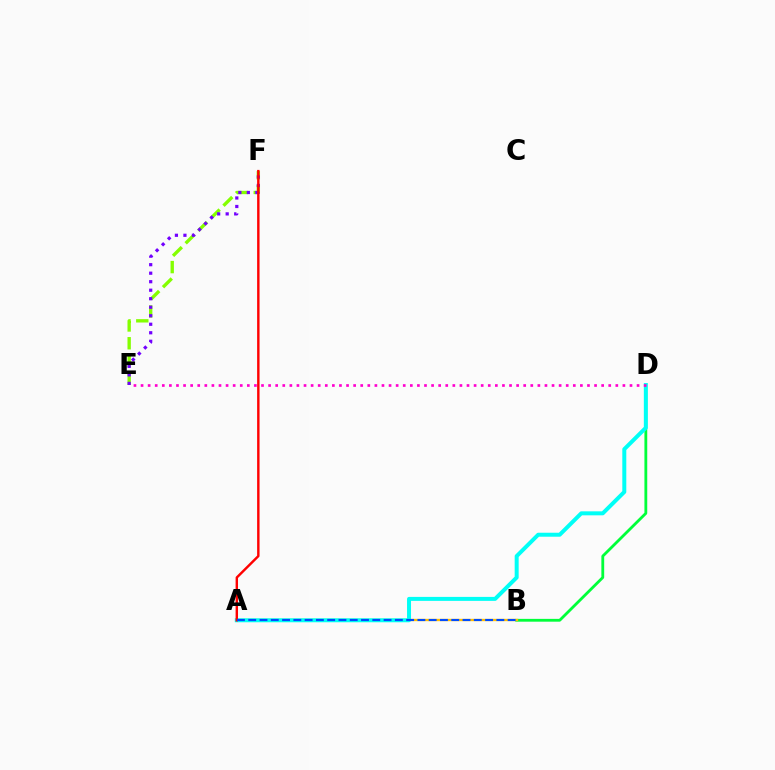{('B', 'D'): [{'color': '#00ff39', 'line_style': 'solid', 'thickness': 2.03}], ('E', 'F'): [{'color': '#84ff00', 'line_style': 'dashed', 'thickness': 2.41}, {'color': '#7200ff', 'line_style': 'dotted', 'thickness': 2.31}], ('A', 'B'): [{'color': '#ffbd00', 'line_style': 'solid', 'thickness': 1.7}, {'color': '#004bff', 'line_style': 'dashed', 'thickness': 1.53}], ('A', 'D'): [{'color': '#00fff6', 'line_style': 'solid', 'thickness': 2.87}], ('A', 'F'): [{'color': '#ff0000', 'line_style': 'solid', 'thickness': 1.75}], ('D', 'E'): [{'color': '#ff00cf', 'line_style': 'dotted', 'thickness': 1.93}]}